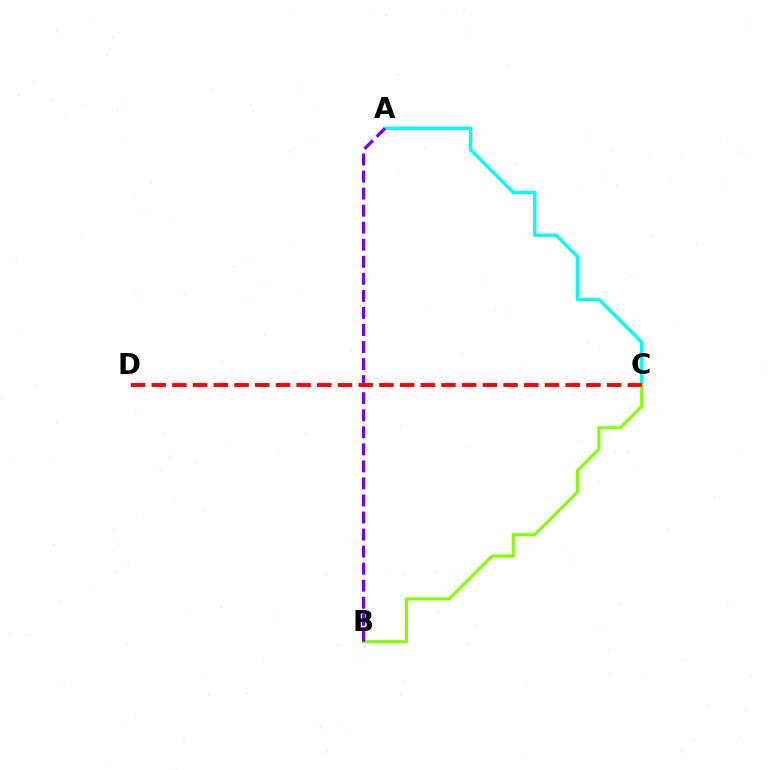{('A', 'C'): [{'color': '#00fff6', 'line_style': 'solid', 'thickness': 2.44}], ('B', 'C'): [{'color': '#84ff00', 'line_style': 'solid', 'thickness': 2.24}], ('A', 'B'): [{'color': '#7200ff', 'line_style': 'dashed', 'thickness': 2.32}], ('C', 'D'): [{'color': '#ff0000', 'line_style': 'dashed', 'thickness': 2.81}]}